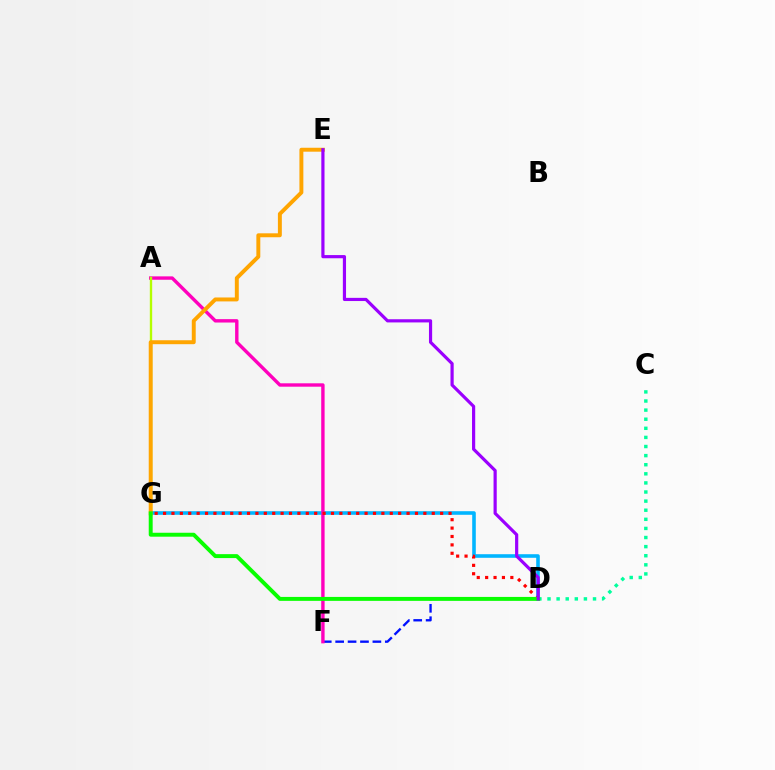{('D', 'F'): [{'color': '#0010ff', 'line_style': 'dashed', 'thickness': 1.69}], ('D', 'G'): [{'color': '#00b5ff', 'line_style': 'solid', 'thickness': 2.58}, {'color': '#ff0000', 'line_style': 'dotted', 'thickness': 2.28}, {'color': '#08ff00', 'line_style': 'solid', 'thickness': 2.83}], ('A', 'F'): [{'color': '#ff00bd', 'line_style': 'solid', 'thickness': 2.44}], ('A', 'G'): [{'color': '#b3ff00', 'line_style': 'solid', 'thickness': 1.7}], ('C', 'D'): [{'color': '#00ff9d', 'line_style': 'dotted', 'thickness': 2.47}], ('E', 'G'): [{'color': '#ffa500', 'line_style': 'solid', 'thickness': 2.83}], ('D', 'E'): [{'color': '#9b00ff', 'line_style': 'solid', 'thickness': 2.29}]}